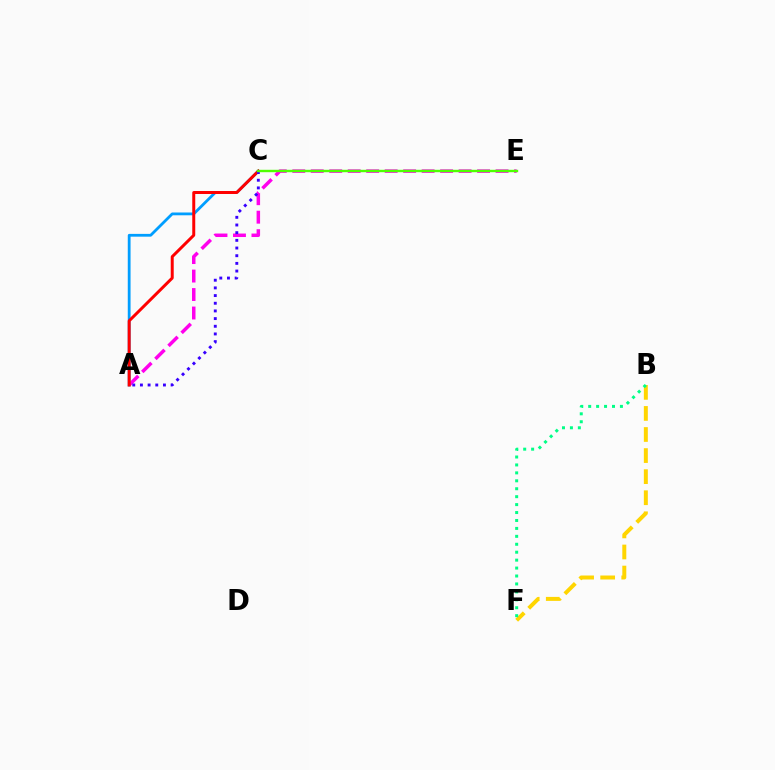{('B', 'F'): [{'color': '#ffd500', 'line_style': 'dashed', 'thickness': 2.86}, {'color': '#00ff86', 'line_style': 'dotted', 'thickness': 2.16}], ('A', 'C'): [{'color': '#009eff', 'line_style': 'solid', 'thickness': 2.01}, {'color': '#ff0000', 'line_style': 'solid', 'thickness': 2.15}, {'color': '#3700ff', 'line_style': 'dotted', 'thickness': 2.09}], ('A', 'E'): [{'color': '#ff00ed', 'line_style': 'dashed', 'thickness': 2.51}], ('C', 'E'): [{'color': '#4fff00', 'line_style': 'solid', 'thickness': 1.72}]}